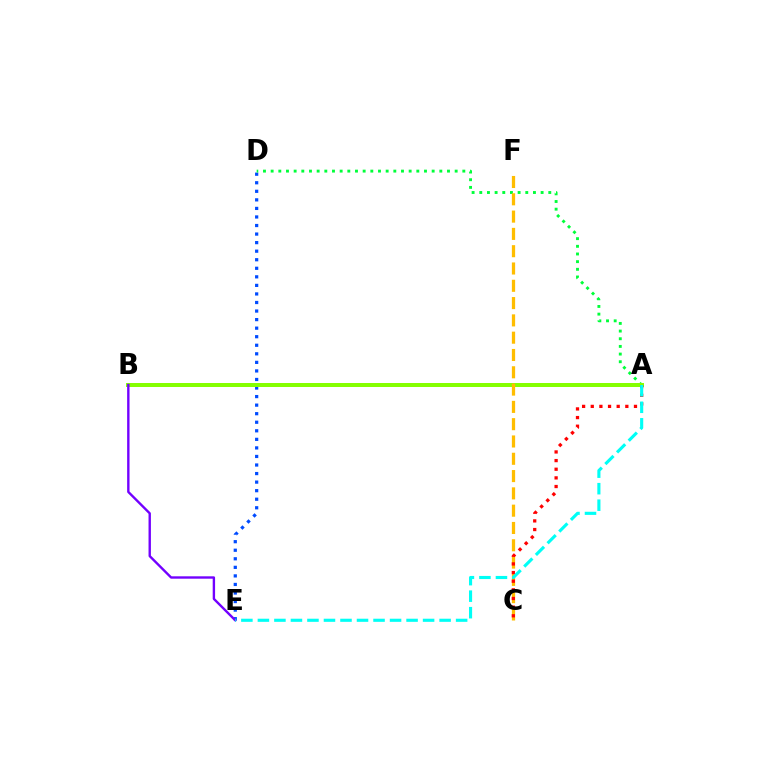{('D', 'E'): [{'color': '#004bff', 'line_style': 'dotted', 'thickness': 2.32}], ('A', 'B'): [{'color': '#ff00cf', 'line_style': 'dashed', 'thickness': 1.73}, {'color': '#84ff00', 'line_style': 'solid', 'thickness': 2.87}], ('A', 'D'): [{'color': '#00ff39', 'line_style': 'dotted', 'thickness': 2.08}], ('B', 'E'): [{'color': '#7200ff', 'line_style': 'solid', 'thickness': 1.72}], ('C', 'F'): [{'color': '#ffbd00', 'line_style': 'dashed', 'thickness': 2.35}], ('A', 'C'): [{'color': '#ff0000', 'line_style': 'dotted', 'thickness': 2.35}], ('A', 'E'): [{'color': '#00fff6', 'line_style': 'dashed', 'thickness': 2.24}]}